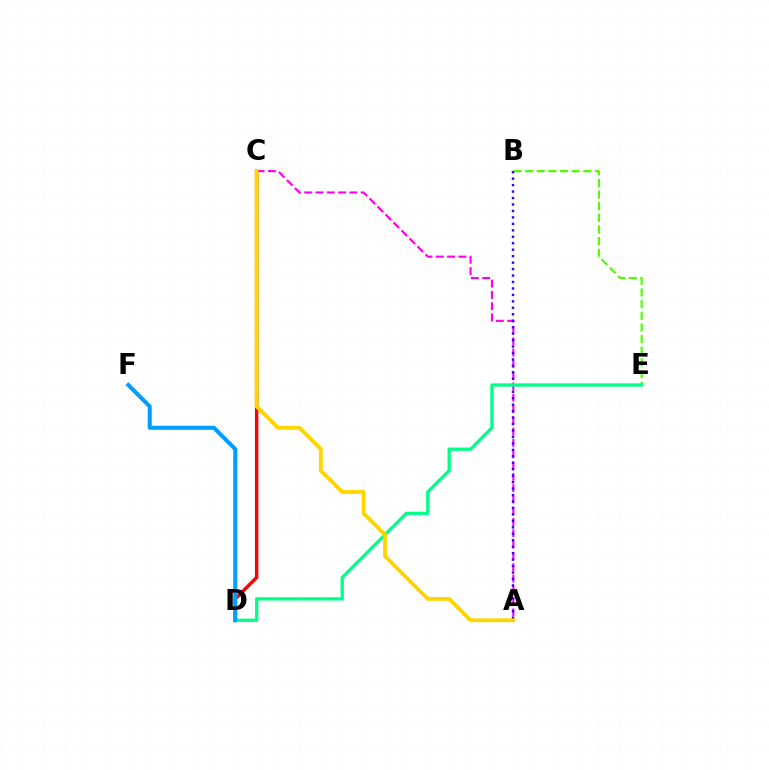{('B', 'E'): [{'color': '#4fff00', 'line_style': 'dashed', 'thickness': 1.58}], ('A', 'C'): [{'color': '#ff00ed', 'line_style': 'dashed', 'thickness': 1.53}, {'color': '#ffd500', 'line_style': 'solid', 'thickness': 2.76}], ('C', 'D'): [{'color': '#ff0000', 'line_style': 'solid', 'thickness': 2.48}], ('A', 'B'): [{'color': '#3700ff', 'line_style': 'dotted', 'thickness': 1.75}], ('D', 'E'): [{'color': '#00ff86', 'line_style': 'solid', 'thickness': 2.36}], ('D', 'F'): [{'color': '#009eff', 'line_style': 'solid', 'thickness': 2.93}]}